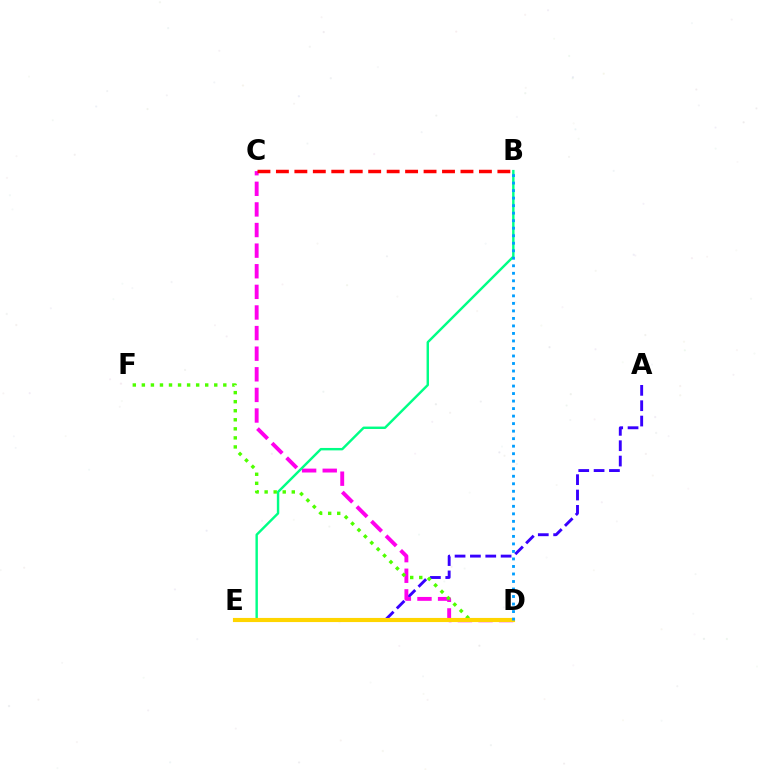{('A', 'E'): [{'color': '#3700ff', 'line_style': 'dashed', 'thickness': 2.08}], ('C', 'D'): [{'color': '#ff00ed', 'line_style': 'dashed', 'thickness': 2.8}], ('B', 'E'): [{'color': '#00ff86', 'line_style': 'solid', 'thickness': 1.74}], ('D', 'F'): [{'color': '#4fff00', 'line_style': 'dotted', 'thickness': 2.46}], ('D', 'E'): [{'color': '#ffd500', 'line_style': 'solid', 'thickness': 2.97}], ('B', 'D'): [{'color': '#009eff', 'line_style': 'dotted', 'thickness': 2.04}], ('B', 'C'): [{'color': '#ff0000', 'line_style': 'dashed', 'thickness': 2.51}]}